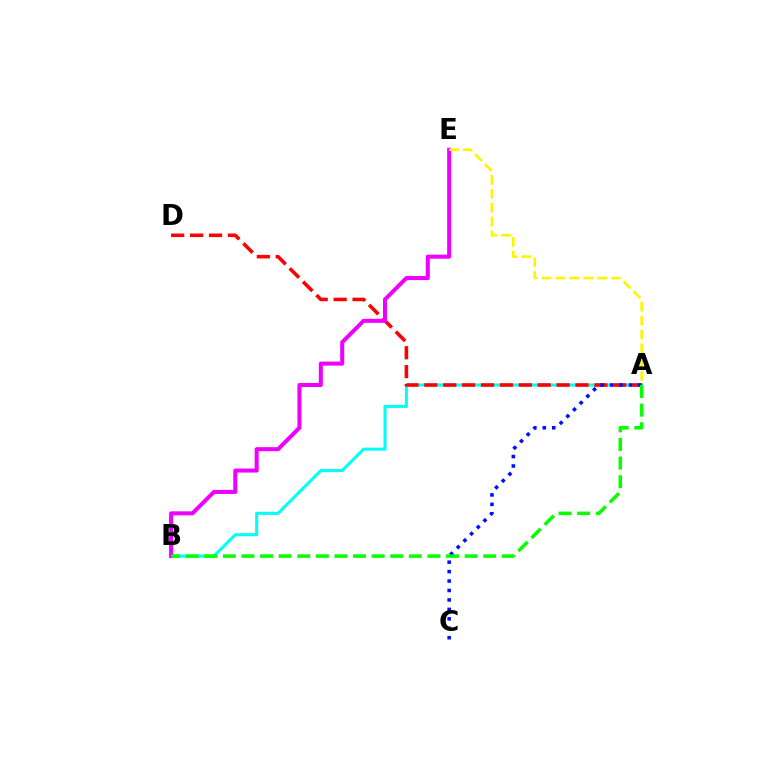{('A', 'B'): [{'color': '#00fff6', 'line_style': 'solid', 'thickness': 2.19}, {'color': '#08ff00', 'line_style': 'dashed', 'thickness': 2.53}], ('A', 'D'): [{'color': '#ff0000', 'line_style': 'dashed', 'thickness': 2.57}], ('B', 'E'): [{'color': '#ee00ff', 'line_style': 'solid', 'thickness': 2.9}], ('A', 'C'): [{'color': '#0010ff', 'line_style': 'dotted', 'thickness': 2.57}], ('A', 'E'): [{'color': '#fcf500', 'line_style': 'dashed', 'thickness': 1.89}]}